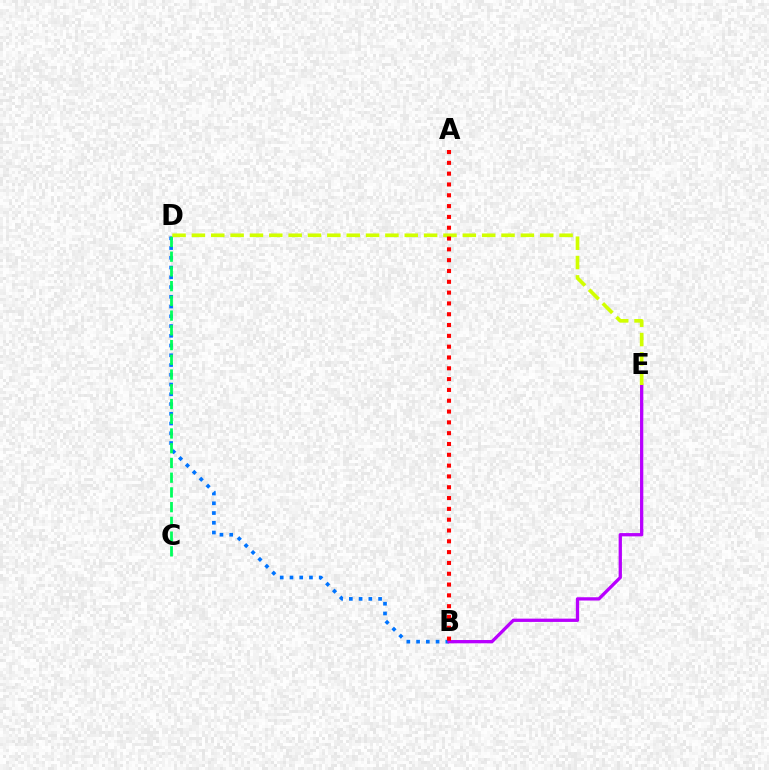{('B', 'D'): [{'color': '#0074ff', 'line_style': 'dotted', 'thickness': 2.65}], ('C', 'D'): [{'color': '#00ff5c', 'line_style': 'dashed', 'thickness': 2.0}], ('B', 'E'): [{'color': '#b900ff', 'line_style': 'solid', 'thickness': 2.37}], ('D', 'E'): [{'color': '#d1ff00', 'line_style': 'dashed', 'thickness': 2.63}], ('A', 'B'): [{'color': '#ff0000', 'line_style': 'dotted', 'thickness': 2.94}]}